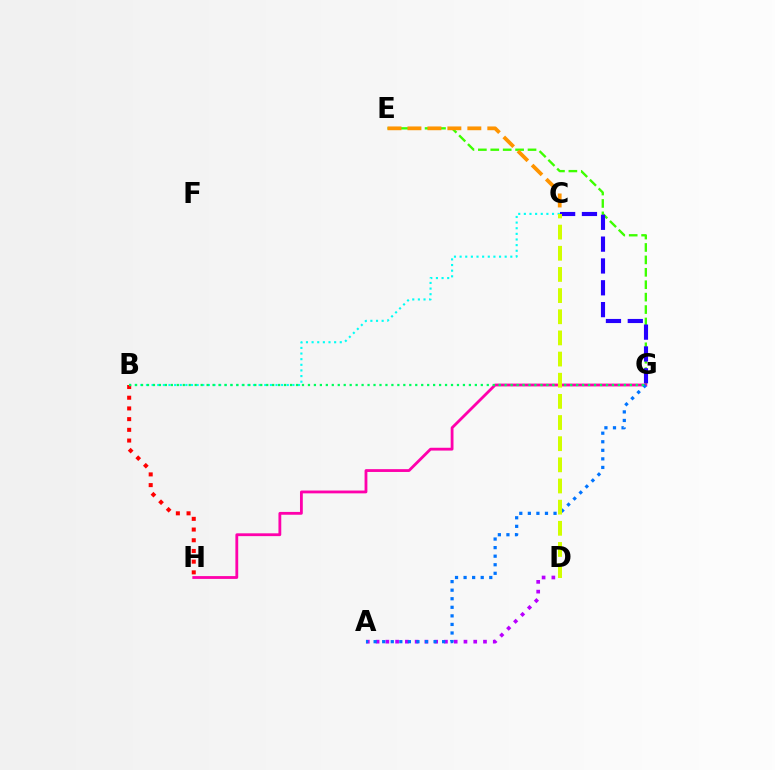{('A', 'D'): [{'color': '#b900ff', 'line_style': 'dotted', 'thickness': 2.65}], ('B', 'H'): [{'color': '#ff0000', 'line_style': 'dotted', 'thickness': 2.91}], ('E', 'G'): [{'color': '#3dff00', 'line_style': 'dashed', 'thickness': 1.69}], ('C', 'E'): [{'color': '#ff9400', 'line_style': 'dashed', 'thickness': 2.71}], ('C', 'G'): [{'color': '#2500ff', 'line_style': 'dashed', 'thickness': 2.97}], ('G', 'H'): [{'color': '#ff00ac', 'line_style': 'solid', 'thickness': 2.03}], ('B', 'C'): [{'color': '#00fff6', 'line_style': 'dotted', 'thickness': 1.53}], ('A', 'G'): [{'color': '#0074ff', 'line_style': 'dotted', 'thickness': 2.33}], ('B', 'G'): [{'color': '#00ff5c', 'line_style': 'dotted', 'thickness': 1.62}], ('C', 'D'): [{'color': '#d1ff00', 'line_style': 'dashed', 'thickness': 2.87}]}